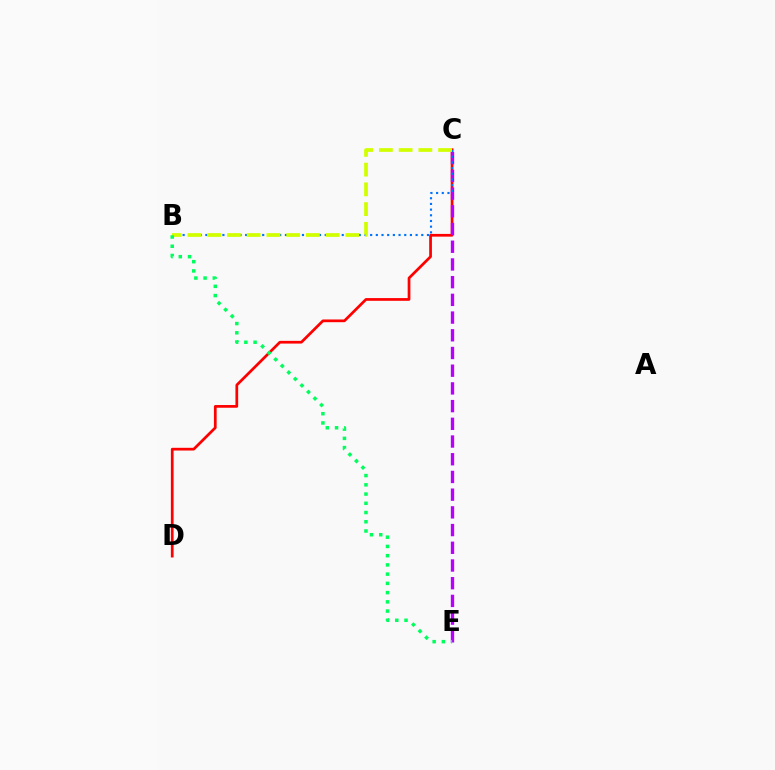{('C', 'D'): [{'color': '#ff0000', 'line_style': 'solid', 'thickness': 1.96}], ('C', 'E'): [{'color': '#b900ff', 'line_style': 'dashed', 'thickness': 2.41}], ('B', 'C'): [{'color': '#0074ff', 'line_style': 'dotted', 'thickness': 1.54}, {'color': '#d1ff00', 'line_style': 'dashed', 'thickness': 2.68}], ('B', 'E'): [{'color': '#00ff5c', 'line_style': 'dotted', 'thickness': 2.51}]}